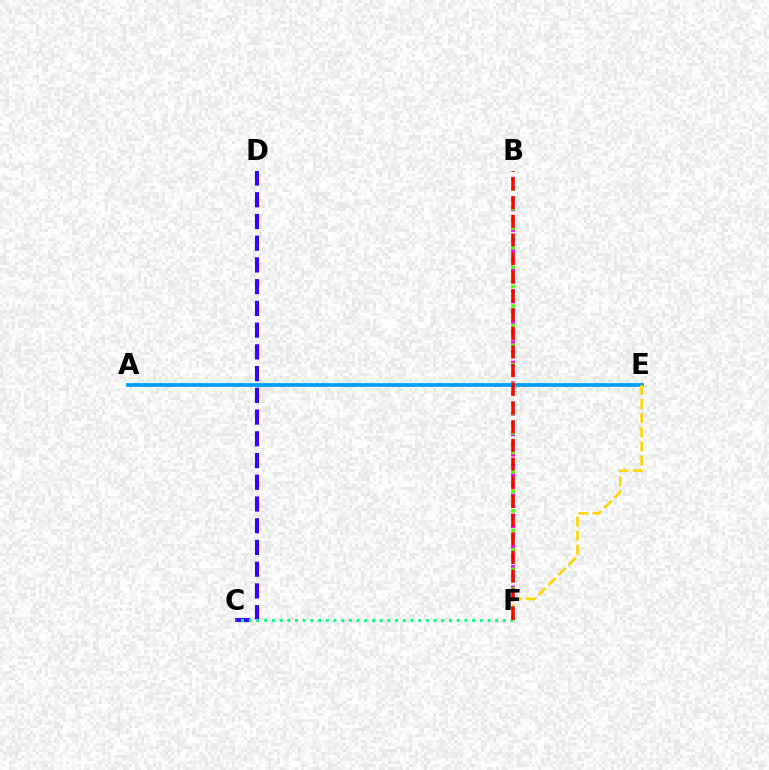{('A', 'E'): [{'color': '#009eff', 'line_style': 'solid', 'thickness': 2.72}], ('C', 'D'): [{'color': '#3700ff', 'line_style': 'dashed', 'thickness': 2.95}], ('C', 'F'): [{'color': '#00ff86', 'line_style': 'dotted', 'thickness': 2.09}], ('E', 'F'): [{'color': '#ffd500', 'line_style': 'dashed', 'thickness': 1.92}], ('B', 'F'): [{'color': '#ff00ed', 'line_style': 'dotted', 'thickness': 2.78}, {'color': '#4fff00', 'line_style': 'dotted', 'thickness': 2.65}, {'color': '#ff0000', 'line_style': 'dashed', 'thickness': 2.54}]}